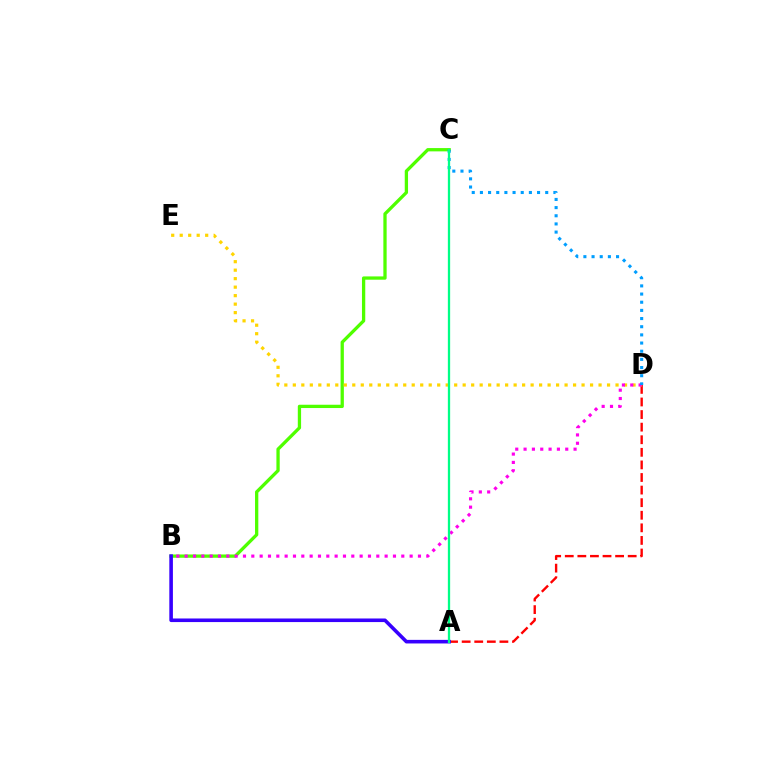{('A', 'D'): [{'color': '#ff0000', 'line_style': 'dashed', 'thickness': 1.71}], ('B', 'C'): [{'color': '#4fff00', 'line_style': 'solid', 'thickness': 2.37}], ('D', 'E'): [{'color': '#ffd500', 'line_style': 'dotted', 'thickness': 2.31}], ('A', 'B'): [{'color': '#3700ff', 'line_style': 'solid', 'thickness': 2.59}], ('B', 'D'): [{'color': '#ff00ed', 'line_style': 'dotted', 'thickness': 2.26}], ('C', 'D'): [{'color': '#009eff', 'line_style': 'dotted', 'thickness': 2.22}], ('A', 'C'): [{'color': '#00ff86', 'line_style': 'solid', 'thickness': 1.65}]}